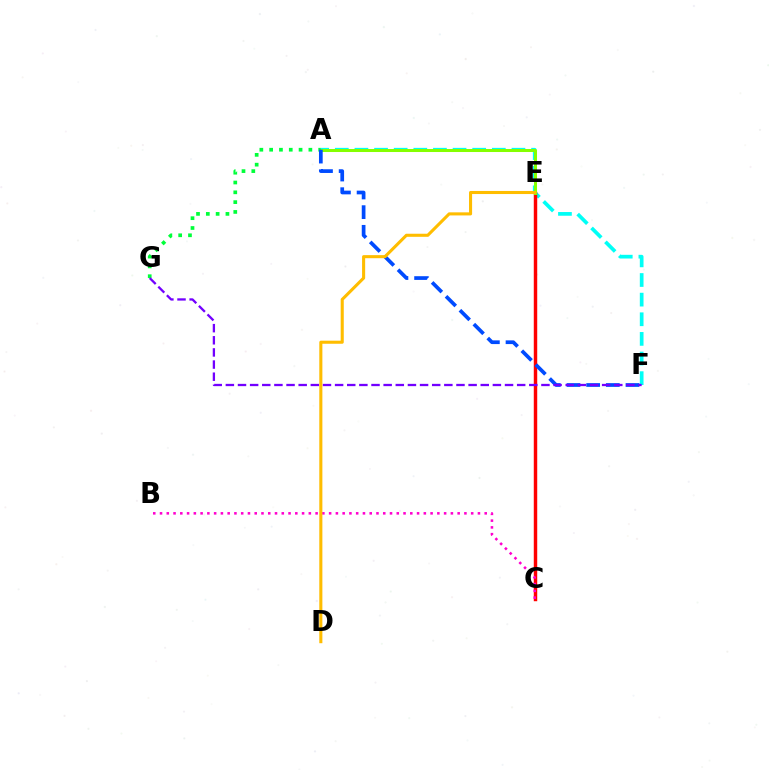{('A', 'F'): [{'color': '#00fff6', 'line_style': 'dashed', 'thickness': 2.67}, {'color': '#004bff', 'line_style': 'dashed', 'thickness': 2.67}], ('C', 'E'): [{'color': '#ff0000', 'line_style': 'solid', 'thickness': 2.48}], ('A', 'E'): [{'color': '#84ff00', 'line_style': 'solid', 'thickness': 2.18}], ('B', 'C'): [{'color': '#ff00cf', 'line_style': 'dotted', 'thickness': 1.84}], ('A', 'G'): [{'color': '#00ff39', 'line_style': 'dotted', 'thickness': 2.66}], ('F', 'G'): [{'color': '#7200ff', 'line_style': 'dashed', 'thickness': 1.65}], ('D', 'E'): [{'color': '#ffbd00', 'line_style': 'solid', 'thickness': 2.22}]}